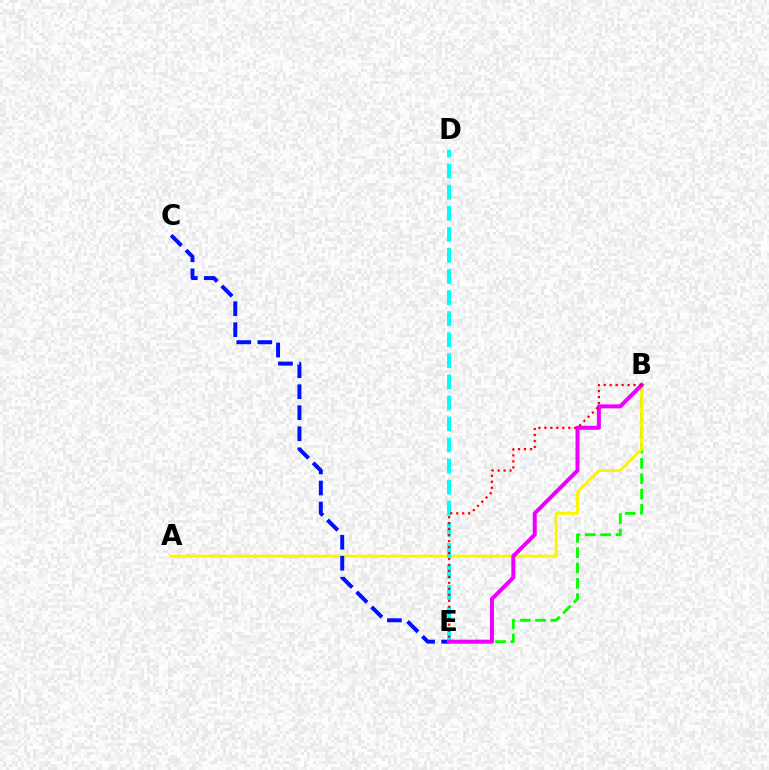{('B', 'E'): [{'color': '#08ff00', 'line_style': 'dashed', 'thickness': 2.08}, {'color': '#ee00ff', 'line_style': 'solid', 'thickness': 2.87}, {'color': '#ff0000', 'line_style': 'dotted', 'thickness': 1.62}], ('A', 'B'): [{'color': '#fcf500', 'line_style': 'solid', 'thickness': 2.06}], ('C', 'E'): [{'color': '#0010ff', 'line_style': 'dashed', 'thickness': 2.86}], ('D', 'E'): [{'color': '#00fff6', 'line_style': 'dashed', 'thickness': 2.86}]}